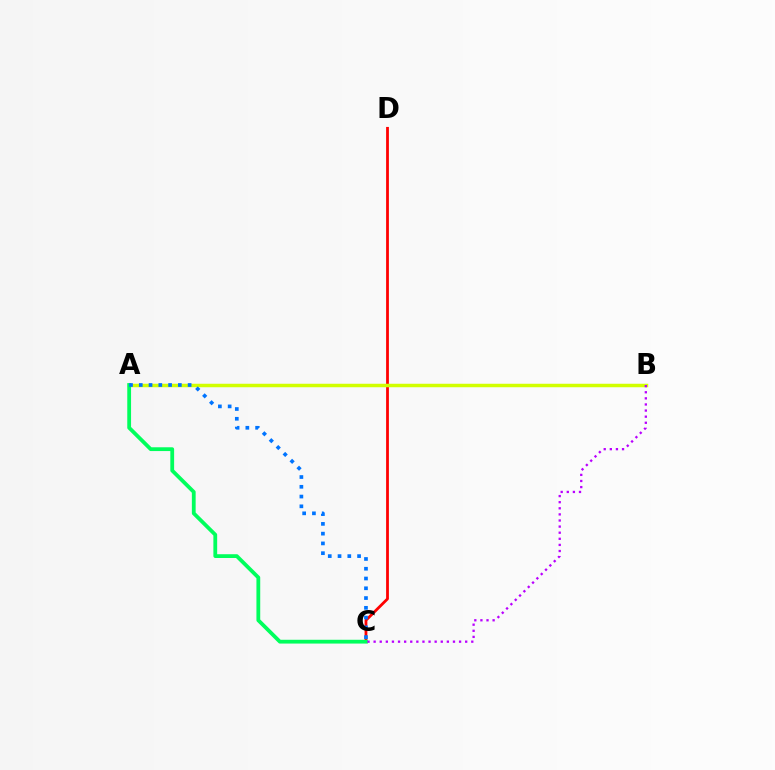{('C', 'D'): [{'color': '#ff0000', 'line_style': 'solid', 'thickness': 2.01}], ('A', 'B'): [{'color': '#d1ff00', 'line_style': 'solid', 'thickness': 2.51}], ('A', 'C'): [{'color': '#00ff5c', 'line_style': 'solid', 'thickness': 2.73}, {'color': '#0074ff', 'line_style': 'dotted', 'thickness': 2.65}], ('B', 'C'): [{'color': '#b900ff', 'line_style': 'dotted', 'thickness': 1.66}]}